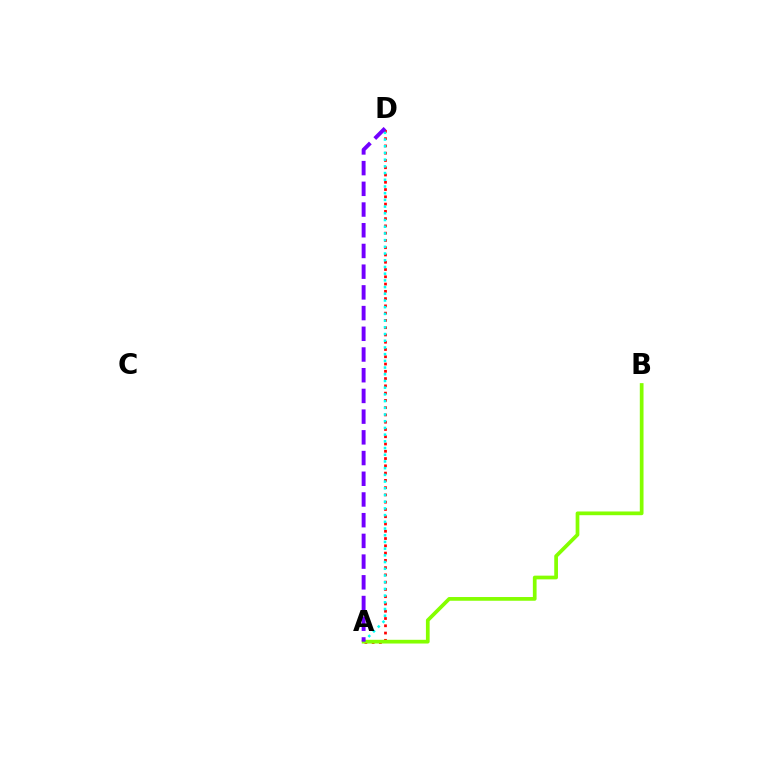{('A', 'D'): [{'color': '#ff0000', 'line_style': 'dotted', 'thickness': 1.98}, {'color': '#00fff6', 'line_style': 'dotted', 'thickness': 1.82}, {'color': '#7200ff', 'line_style': 'dashed', 'thickness': 2.81}], ('A', 'B'): [{'color': '#84ff00', 'line_style': 'solid', 'thickness': 2.68}]}